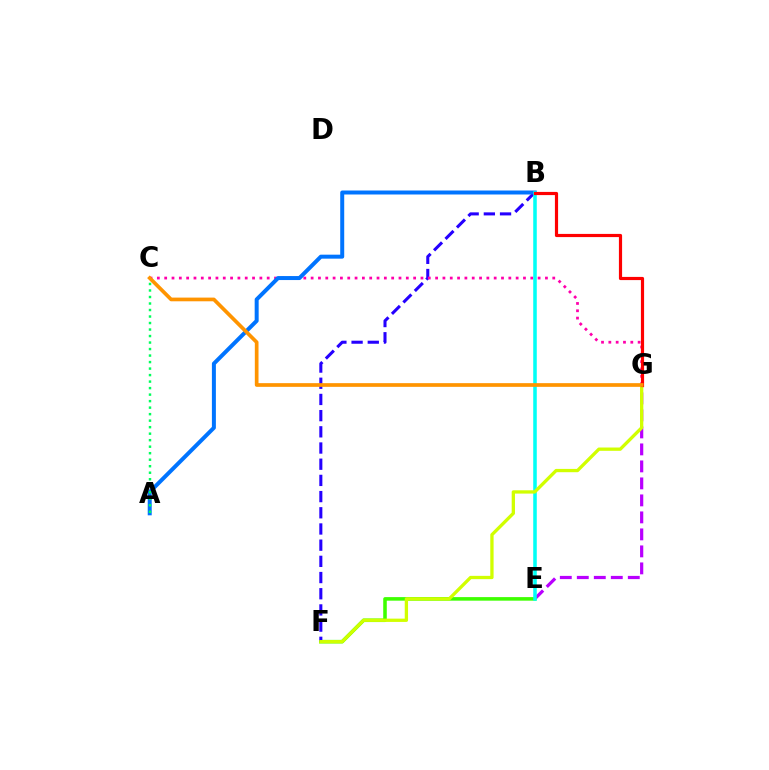{('E', 'G'): [{'color': '#b900ff', 'line_style': 'dashed', 'thickness': 2.31}], ('E', 'F'): [{'color': '#3dff00', 'line_style': 'solid', 'thickness': 2.56}], ('B', 'F'): [{'color': '#2500ff', 'line_style': 'dashed', 'thickness': 2.2}], ('C', 'G'): [{'color': '#ff00ac', 'line_style': 'dotted', 'thickness': 1.99}, {'color': '#ff9400', 'line_style': 'solid', 'thickness': 2.66}], ('A', 'B'): [{'color': '#0074ff', 'line_style': 'solid', 'thickness': 2.87}], ('B', 'E'): [{'color': '#00fff6', 'line_style': 'solid', 'thickness': 2.55}], ('F', 'G'): [{'color': '#d1ff00', 'line_style': 'solid', 'thickness': 2.38}], ('A', 'C'): [{'color': '#00ff5c', 'line_style': 'dotted', 'thickness': 1.77}], ('B', 'G'): [{'color': '#ff0000', 'line_style': 'solid', 'thickness': 2.29}]}